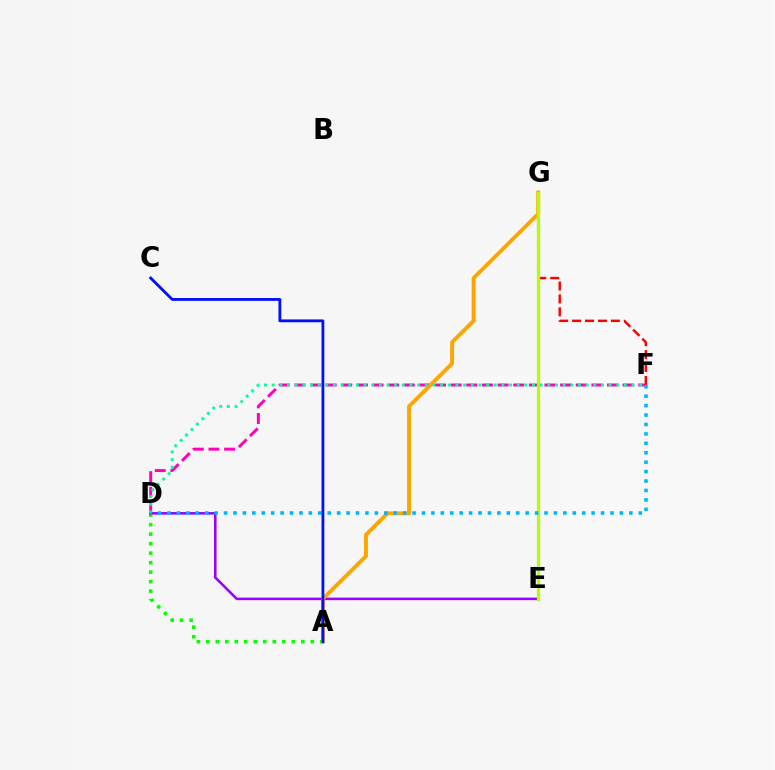{('F', 'G'): [{'color': '#ff0000', 'line_style': 'dashed', 'thickness': 1.76}], ('D', 'F'): [{'color': '#ff00bd', 'line_style': 'dashed', 'thickness': 2.12}, {'color': '#00ff9d', 'line_style': 'dotted', 'thickness': 2.08}, {'color': '#00b5ff', 'line_style': 'dotted', 'thickness': 2.56}], ('A', 'D'): [{'color': '#08ff00', 'line_style': 'dotted', 'thickness': 2.58}], ('D', 'E'): [{'color': '#9b00ff', 'line_style': 'solid', 'thickness': 1.84}], ('A', 'G'): [{'color': '#ffa500', 'line_style': 'solid', 'thickness': 2.81}], ('E', 'G'): [{'color': '#b3ff00', 'line_style': 'solid', 'thickness': 2.33}], ('A', 'C'): [{'color': '#0010ff', 'line_style': 'solid', 'thickness': 2.02}]}